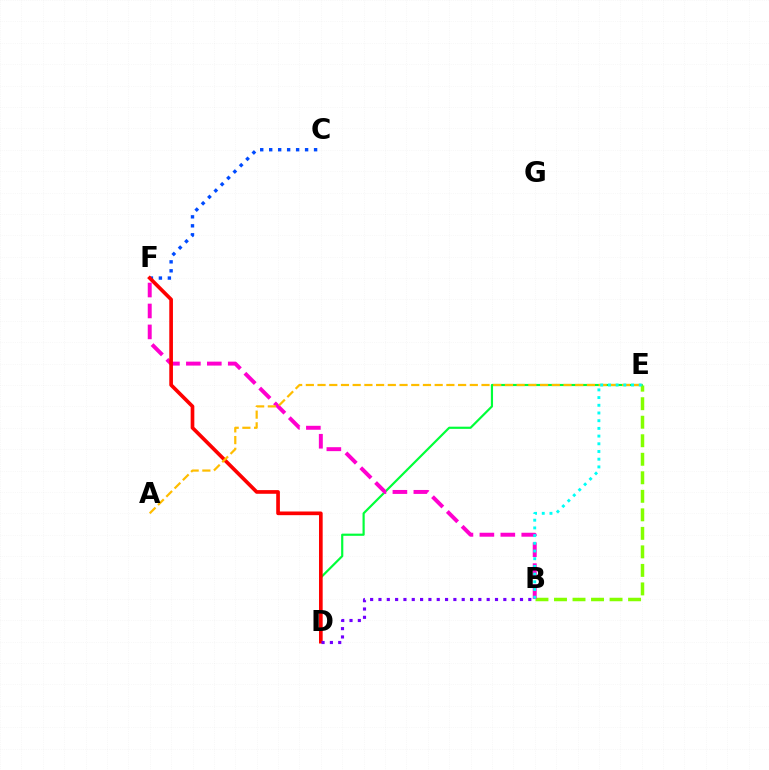{('B', 'E'): [{'color': '#84ff00', 'line_style': 'dashed', 'thickness': 2.52}, {'color': '#00fff6', 'line_style': 'dotted', 'thickness': 2.09}], ('D', 'E'): [{'color': '#00ff39', 'line_style': 'solid', 'thickness': 1.57}], ('C', 'F'): [{'color': '#004bff', 'line_style': 'dotted', 'thickness': 2.44}], ('B', 'F'): [{'color': '#ff00cf', 'line_style': 'dashed', 'thickness': 2.84}], ('D', 'F'): [{'color': '#ff0000', 'line_style': 'solid', 'thickness': 2.64}], ('A', 'E'): [{'color': '#ffbd00', 'line_style': 'dashed', 'thickness': 1.59}], ('B', 'D'): [{'color': '#7200ff', 'line_style': 'dotted', 'thickness': 2.26}]}